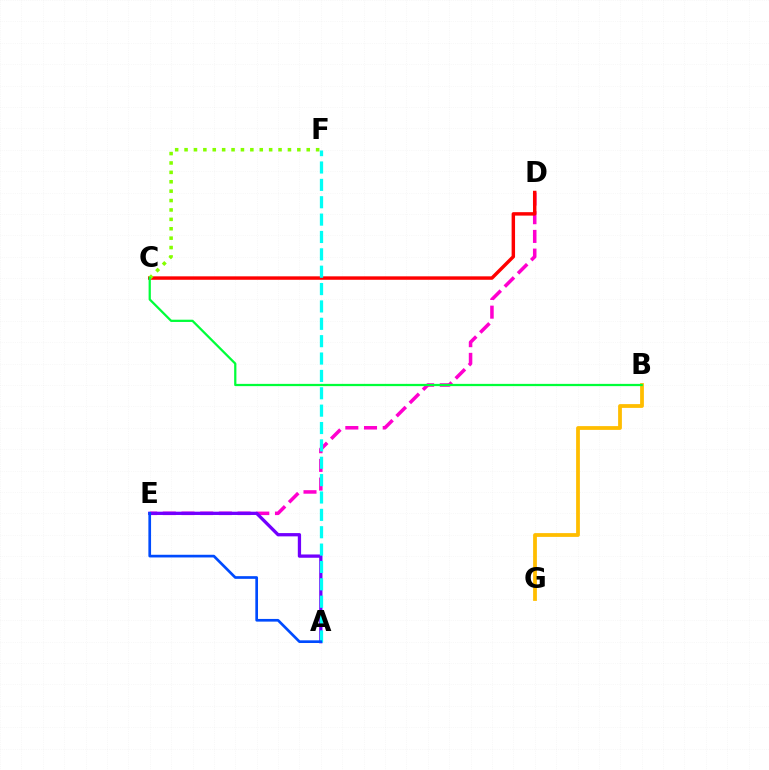{('B', 'G'): [{'color': '#ffbd00', 'line_style': 'solid', 'thickness': 2.72}], ('D', 'E'): [{'color': '#ff00cf', 'line_style': 'dashed', 'thickness': 2.54}], ('C', 'D'): [{'color': '#ff0000', 'line_style': 'solid', 'thickness': 2.48}], ('C', 'F'): [{'color': '#84ff00', 'line_style': 'dotted', 'thickness': 2.55}], ('A', 'E'): [{'color': '#7200ff', 'line_style': 'solid', 'thickness': 2.36}, {'color': '#004bff', 'line_style': 'solid', 'thickness': 1.93}], ('B', 'C'): [{'color': '#00ff39', 'line_style': 'solid', 'thickness': 1.62}], ('A', 'F'): [{'color': '#00fff6', 'line_style': 'dashed', 'thickness': 2.36}]}